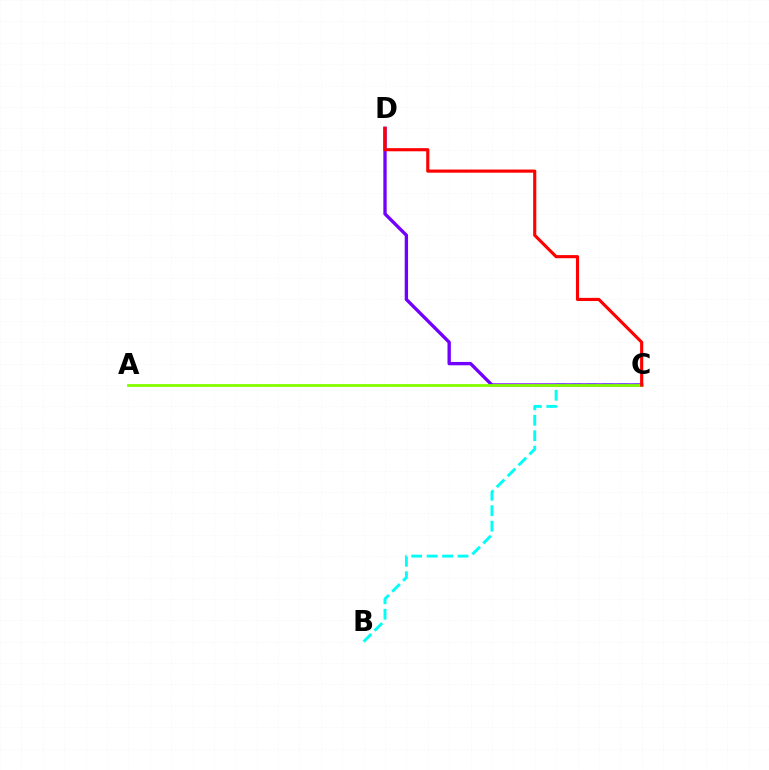{('B', 'C'): [{'color': '#00fff6', 'line_style': 'dashed', 'thickness': 2.1}], ('C', 'D'): [{'color': '#7200ff', 'line_style': 'solid', 'thickness': 2.41}, {'color': '#ff0000', 'line_style': 'solid', 'thickness': 2.26}], ('A', 'C'): [{'color': '#84ff00', 'line_style': 'solid', 'thickness': 2.02}]}